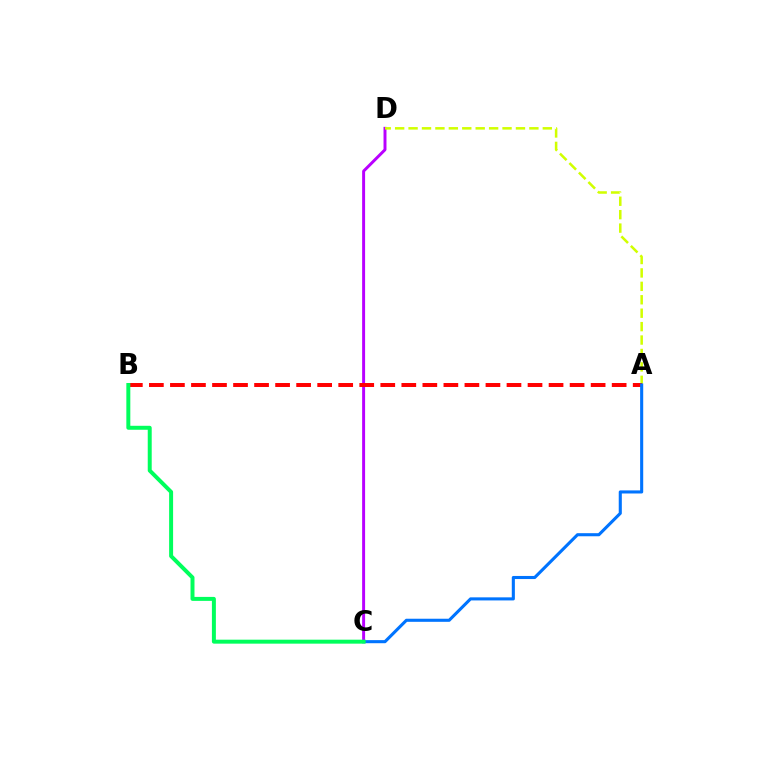{('C', 'D'): [{'color': '#b900ff', 'line_style': 'solid', 'thickness': 2.13}], ('A', 'D'): [{'color': '#d1ff00', 'line_style': 'dashed', 'thickness': 1.82}], ('A', 'B'): [{'color': '#ff0000', 'line_style': 'dashed', 'thickness': 2.86}], ('A', 'C'): [{'color': '#0074ff', 'line_style': 'solid', 'thickness': 2.22}], ('B', 'C'): [{'color': '#00ff5c', 'line_style': 'solid', 'thickness': 2.86}]}